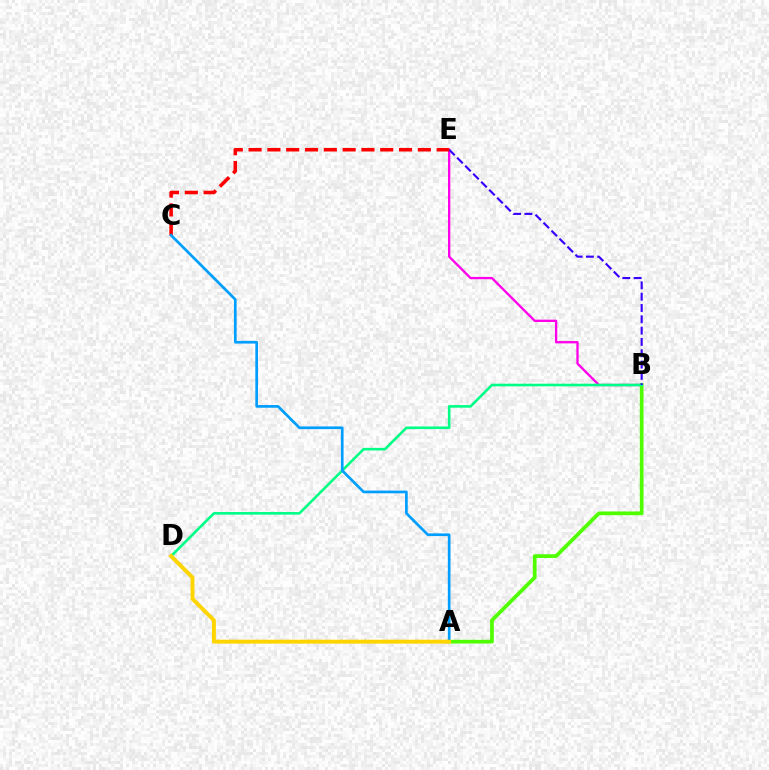{('B', 'E'): [{'color': '#ff00ed', 'line_style': 'solid', 'thickness': 1.67}, {'color': '#3700ff', 'line_style': 'dashed', 'thickness': 1.54}], ('A', 'B'): [{'color': '#4fff00', 'line_style': 'solid', 'thickness': 2.67}], ('B', 'D'): [{'color': '#00ff86', 'line_style': 'solid', 'thickness': 1.88}], ('C', 'E'): [{'color': '#ff0000', 'line_style': 'dashed', 'thickness': 2.55}], ('A', 'C'): [{'color': '#009eff', 'line_style': 'solid', 'thickness': 1.94}], ('A', 'D'): [{'color': '#ffd500', 'line_style': 'solid', 'thickness': 2.84}]}